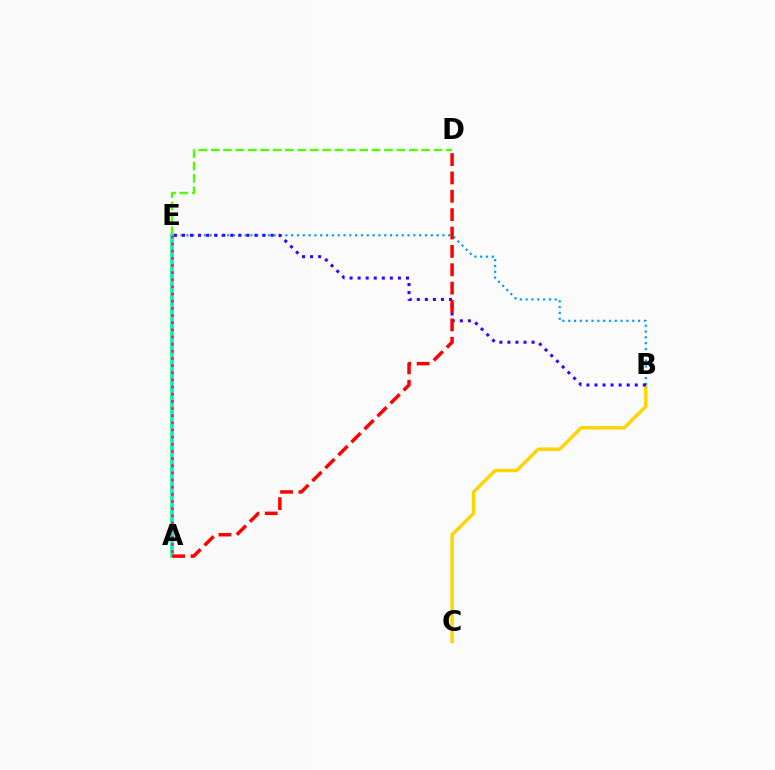{('B', 'C'): [{'color': '#ffd500', 'line_style': 'solid', 'thickness': 2.46}], ('A', 'E'): [{'color': '#00ff86', 'line_style': 'solid', 'thickness': 2.6}, {'color': '#ff00ed', 'line_style': 'dotted', 'thickness': 1.94}], ('D', 'E'): [{'color': '#4fff00', 'line_style': 'dashed', 'thickness': 1.68}], ('B', 'E'): [{'color': '#009eff', 'line_style': 'dotted', 'thickness': 1.58}, {'color': '#3700ff', 'line_style': 'dotted', 'thickness': 2.19}], ('A', 'D'): [{'color': '#ff0000', 'line_style': 'dashed', 'thickness': 2.5}]}